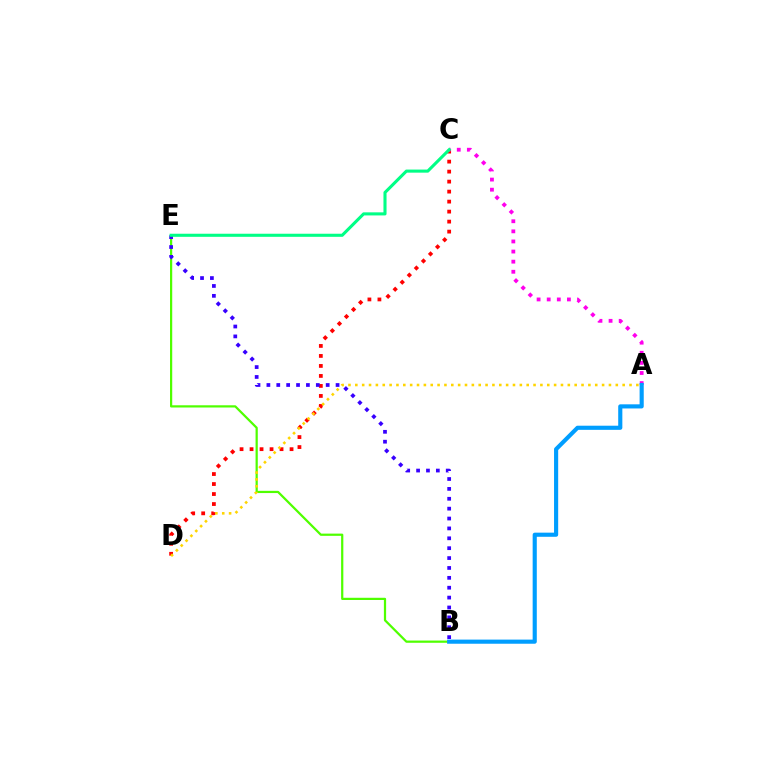{('C', 'D'): [{'color': '#ff0000', 'line_style': 'dotted', 'thickness': 2.72}], ('A', 'C'): [{'color': '#ff00ed', 'line_style': 'dotted', 'thickness': 2.75}], ('B', 'E'): [{'color': '#4fff00', 'line_style': 'solid', 'thickness': 1.6}, {'color': '#3700ff', 'line_style': 'dotted', 'thickness': 2.69}], ('A', 'B'): [{'color': '#009eff', 'line_style': 'solid', 'thickness': 2.98}], ('A', 'D'): [{'color': '#ffd500', 'line_style': 'dotted', 'thickness': 1.86}], ('C', 'E'): [{'color': '#00ff86', 'line_style': 'solid', 'thickness': 2.22}]}